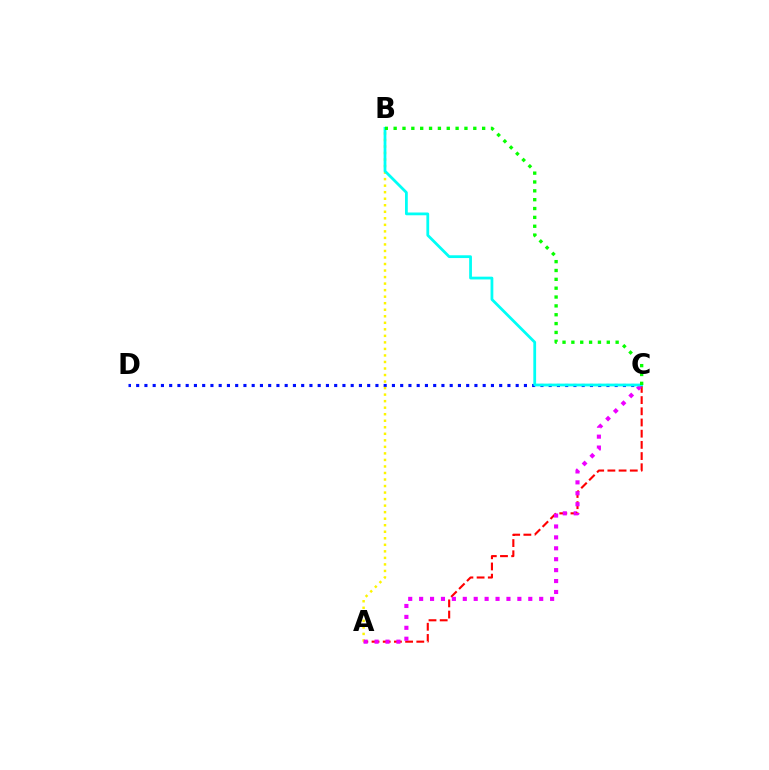{('C', 'D'): [{'color': '#0010ff', 'line_style': 'dotted', 'thickness': 2.24}], ('A', 'C'): [{'color': '#ff0000', 'line_style': 'dashed', 'thickness': 1.52}, {'color': '#ee00ff', 'line_style': 'dotted', 'thickness': 2.97}], ('A', 'B'): [{'color': '#fcf500', 'line_style': 'dotted', 'thickness': 1.77}], ('B', 'C'): [{'color': '#00fff6', 'line_style': 'solid', 'thickness': 2.0}, {'color': '#08ff00', 'line_style': 'dotted', 'thickness': 2.4}]}